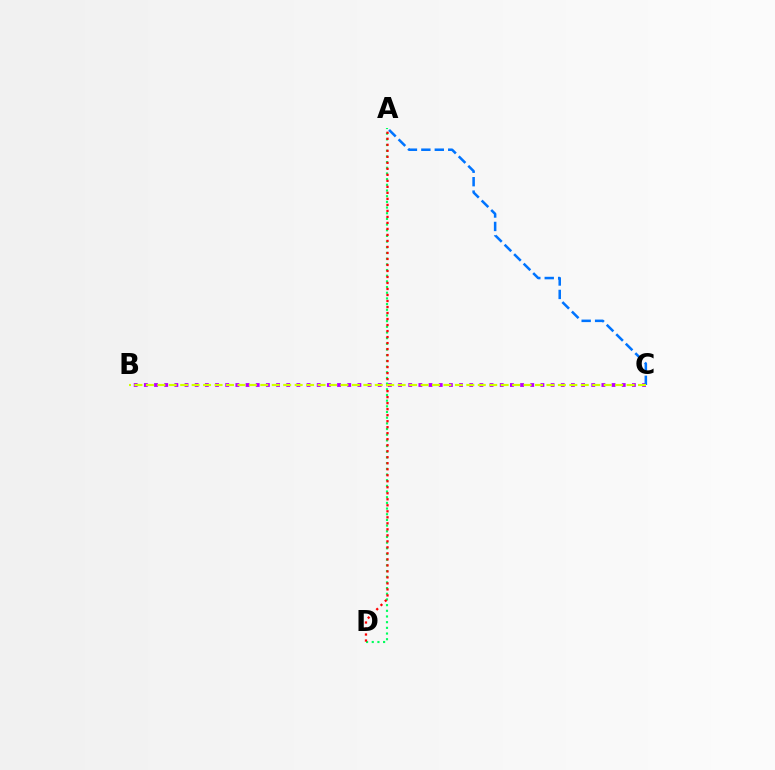{('B', 'C'): [{'color': '#b900ff', 'line_style': 'dotted', 'thickness': 2.76}, {'color': '#d1ff00', 'line_style': 'dashed', 'thickness': 1.55}], ('A', 'D'): [{'color': '#00ff5c', 'line_style': 'dotted', 'thickness': 1.54}, {'color': '#ff0000', 'line_style': 'dotted', 'thickness': 1.63}], ('A', 'C'): [{'color': '#0074ff', 'line_style': 'dashed', 'thickness': 1.82}]}